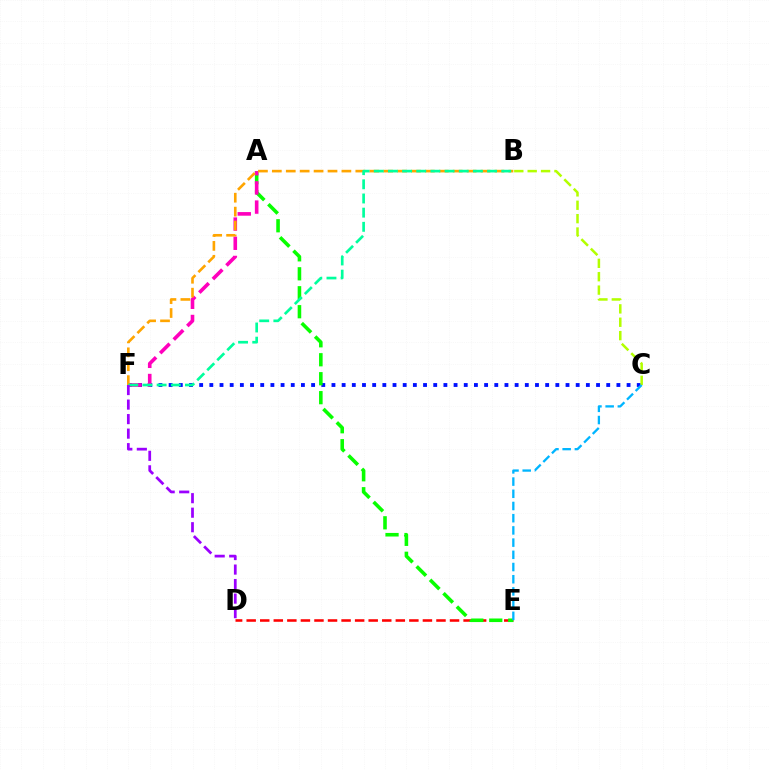{('C', 'F'): [{'color': '#0010ff', 'line_style': 'dotted', 'thickness': 2.76}], ('D', 'E'): [{'color': '#ff0000', 'line_style': 'dashed', 'thickness': 1.84}], ('A', 'E'): [{'color': '#08ff00', 'line_style': 'dashed', 'thickness': 2.58}], ('A', 'F'): [{'color': '#ff00bd', 'line_style': 'dashed', 'thickness': 2.61}], ('B', 'F'): [{'color': '#ffa500', 'line_style': 'dashed', 'thickness': 1.89}, {'color': '#00ff9d', 'line_style': 'dashed', 'thickness': 1.92}], ('B', 'C'): [{'color': '#b3ff00', 'line_style': 'dashed', 'thickness': 1.82}], ('C', 'E'): [{'color': '#00b5ff', 'line_style': 'dashed', 'thickness': 1.66}], ('D', 'F'): [{'color': '#9b00ff', 'line_style': 'dashed', 'thickness': 1.97}]}